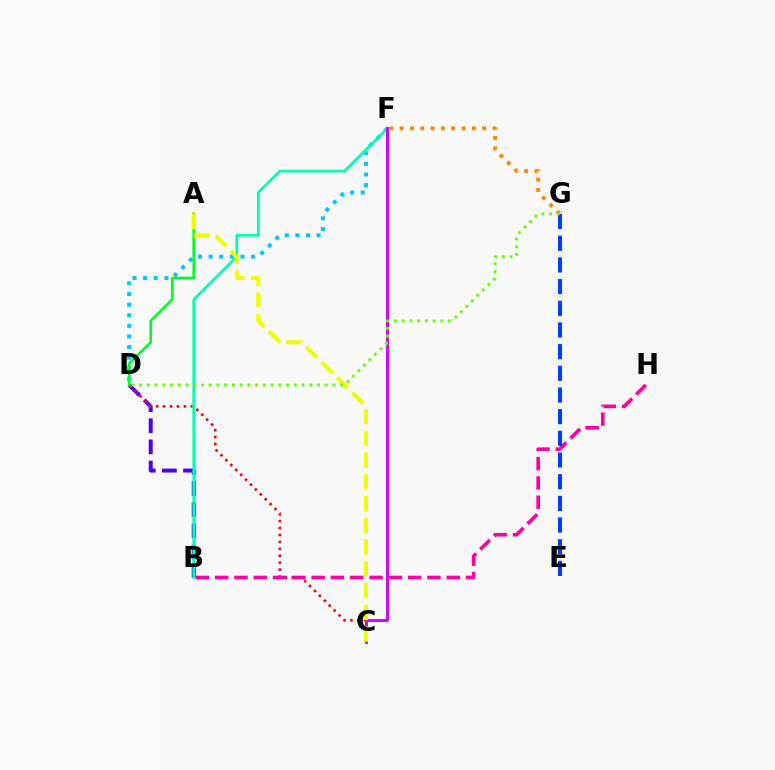{('B', 'D'): [{'color': '#4f00ff', 'line_style': 'dashed', 'thickness': 2.87}], ('D', 'F'): [{'color': '#00c7ff', 'line_style': 'dotted', 'thickness': 2.89}], ('C', 'D'): [{'color': '#ff0000', 'line_style': 'dotted', 'thickness': 1.88}], ('F', 'G'): [{'color': '#ff8800', 'line_style': 'dotted', 'thickness': 2.8}], ('B', 'H'): [{'color': '#ff00a0', 'line_style': 'dashed', 'thickness': 2.62}], ('B', 'F'): [{'color': '#00ffaf', 'line_style': 'solid', 'thickness': 1.97}], ('A', 'D'): [{'color': '#00ff27', 'line_style': 'solid', 'thickness': 1.92}], ('C', 'F'): [{'color': '#d600ff', 'line_style': 'solid', 'thickness': 2.13}], ('A', 'C'): [{'color': '#eeff00', 'line_style': 'dashed', 'thickness': 2.95}], ('E', 'G'): [{'color': '#003fff', 'line_style': 'dashed', 'thickness': 2.95}], ('D', 'G'): [{'color': '#66ff00', 'line_style': 'dotted', 'thickness': 2.1}]}